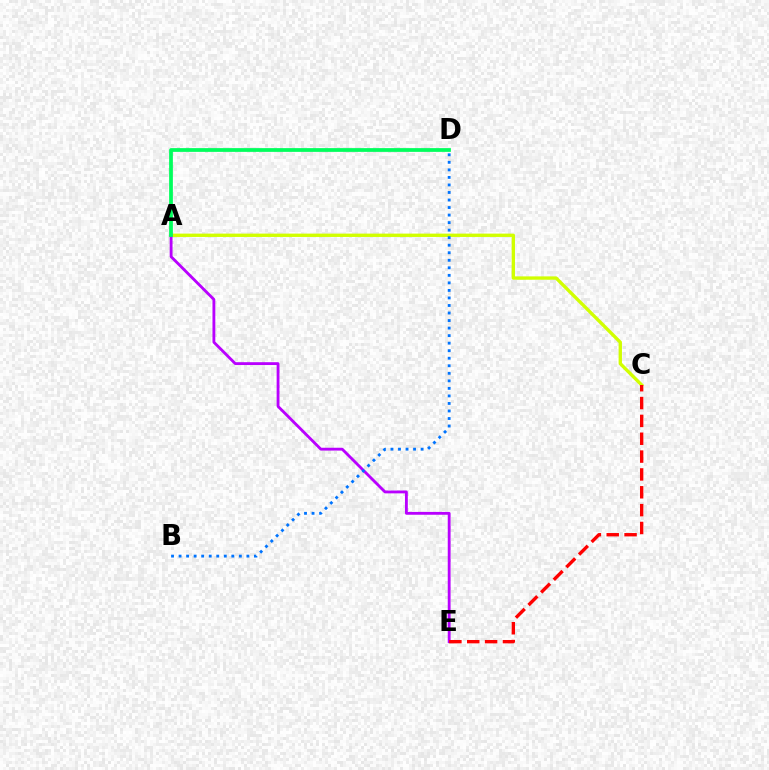{('A', 'C'): [{'color': '#d1ff00', 'line_style': 'solid', 'thickness': 2.41}], ('A', 'E'): [{'color': '#b900ff', 'line_style': 'solid', 'thickness': 2.04}], ('B', 'D'): [{'color': '#0074ff', 'line_style': 'dotted', 'thickness': 2.05}], ('C', 'E'): [{'color': '#ff0000', 'line_style': 'dashed', 'thickness': 2.42}], ('A', 'D'): [{'color': '#00ff5c', 'line_style': 'solid', 'thickness': 2.7}]}